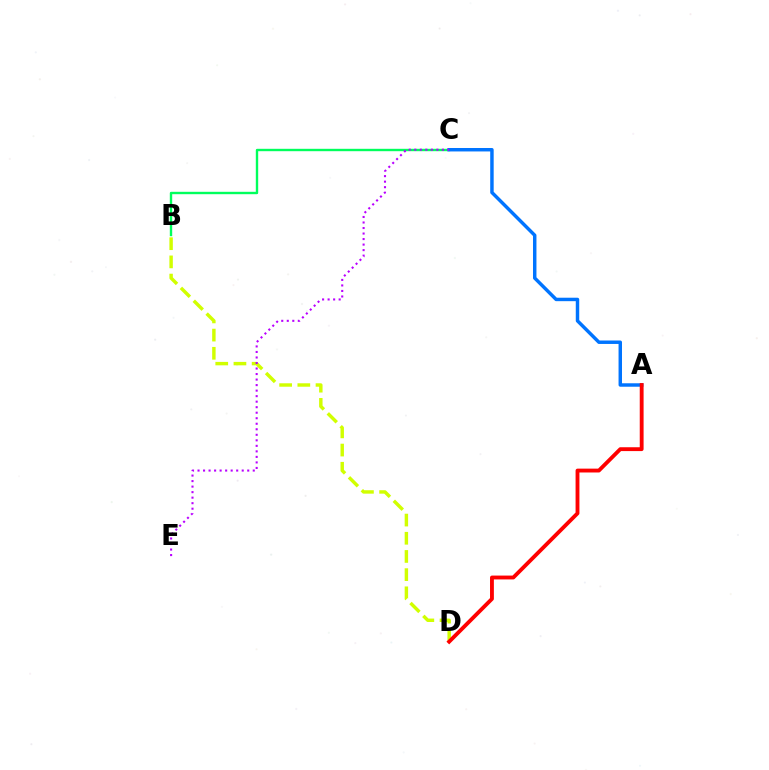{('B', 'C'): [{'color': '#00ff5c', 'line_style': 'solid', 'thickness': 1.72}], ('B', 'D'): [{'color': '#d1ff00', 'line_style': 'dashed', 'thickness': 2.47}], ('A', 'C'): [{'color': '#0074ff', 'line_style': 'solid', 'thickness': 2.49}], ('A', 'D'): [{'color': '#ff0000', 'line_style': 'solid', 'thickness': 2.77}], ('C', 'E'): [{'color': '#b900ff', 'line_style': 'dotted', 'thickness': 1.5}]}